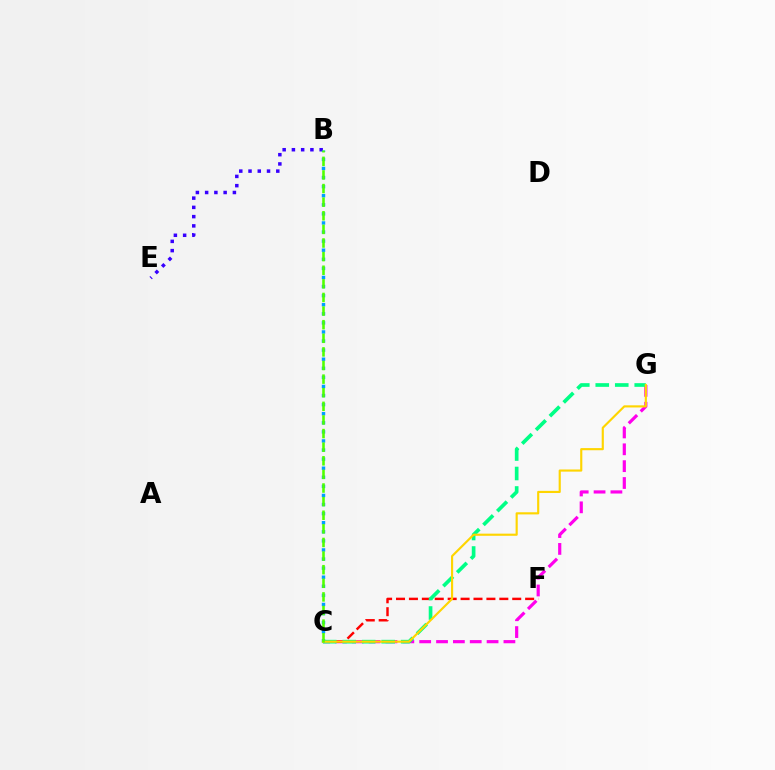{('C', 'G'): [{'color': '#ff00ed', 'line_style': 'dashed', 'thickness': 2.29}, {'color': '#00ff86', 'line_style': 'dashed', 'thickness': 2.65}, {'color': '#ffd500', 'line_style': 'solid', 'thickness': 1.55}], ('C', 'F'): [{'color': '#ff0000', 'line_style': 'dashed', 'thickness': 1.75}], ('B', 'E'): [{'color': '#3700ff', 'line_style': 'dotted', 'thickness': 2.51}], ('B', 'C'): [{'color': '#009eff', 'line_style': 'dotted', 'thickness': 2.47}, {'color': '#4fff00', 'line_style': 'dashed', 'thickness': 1.85}]}